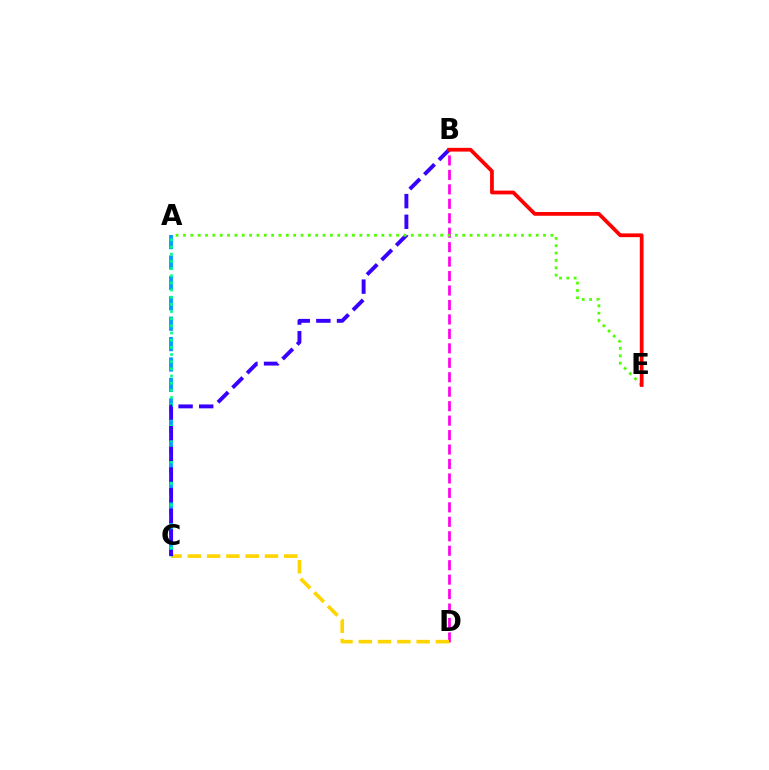{('A', 'C'): [{'color': '#009eff', 'line_style': 'dashed', 'thickness': 2.77}, {'color': '#00ff86', 'line_style': 'dotted', 'thickness': 1.95}], ('B', 'D'): [{'color': '#ff00ed', 'line_style': 'dashed', 'thickness': 1.96}], ('C', 'D'): [{'color': '#ffd500', 'line_style': 'dashed', 'thickness': 2.62}], ('B', 'C'): [{'color': '#3700ff', 'line_style': 'dashed', 'thickness': 2.8}], ('A', 'E'): [{'color': '#4fff00', 'line_style': 'dotted', 'thickness': 2.0}], ('B', 'E'): [{'color': '#ff0000', 'line_style': 'solid', 'thickness': 2.7}]}